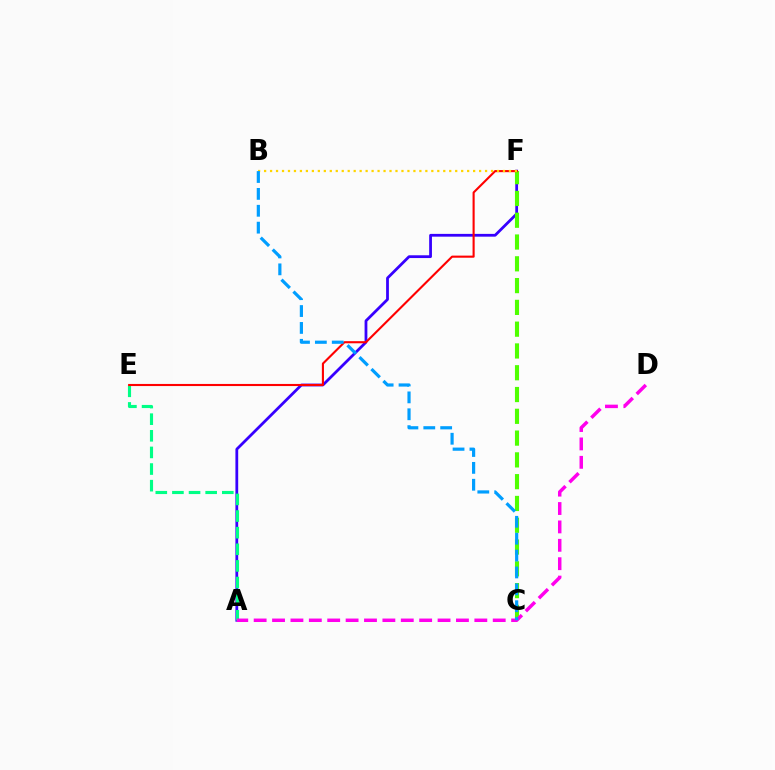{('A', 'F'): [{'color': '#3700ff', 'line_style': 'solid', 'thickness': 2.0}], ('C', 'F'): [{'color': '#4fff00', 'line_style': 'dashed', 'thickness': 2.96}], ('A', 'E'): [{'color': '#00ff86', 'line_style': 'dashed', 'thickness': 2.26}], ('E', 'F'): [{'color': '#ff0000', 'line_style': 'solid', 'thickness': 1.52}], ('B', 'F'): [{'color': '#ffd500', 'line_style': 'dotted', 'thickness': 1.62}], ('A', 'D'): [{'color': '#ff00ed', 'line_style': 'dashed', 'thickness': 2.5}], ('B', 'C'): [{'color': '#009eff', 'line_style': 'dashed', 'thickness': 2.29}]}